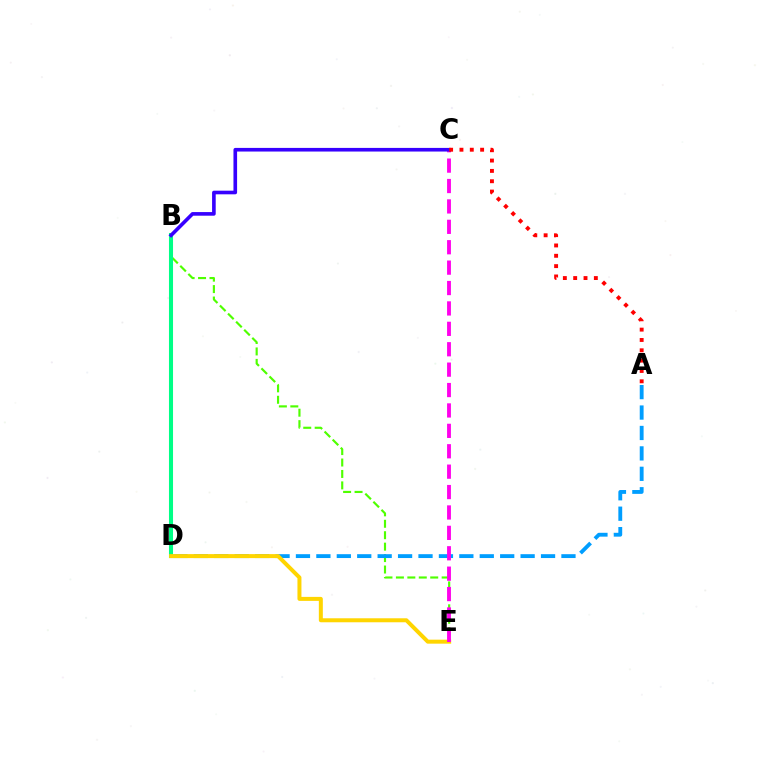{('B', 'E'): [{'color': '#4fff00', 'line_style': 'dashed', 'thickness': 1.55}], ('A', 'D'): [{'color': '#009eff', 'line_style': 'dashed', 'thickness': 2.77}], ('B', 'D'): [{'color': '#00ff86', 'line_style': 'solid', 'thickness': 2.93}], ('D', 'E'): [{'color': '#ffd500', 'line_style': 'solid', 'thickness': 2.88}], ('C', 'E'): [{'color': '#ff00ed', 'line_style': 'dashed', 'thickness': 2.77}], ('B', 'C'): [{'color': '#3700ff', 'line_style': 'solid', 'thickness': 2.61}], ('A', 'C'): [{'color': '#ff0000', 'line_style': 'dotted', 'thickness': 2.81}]}